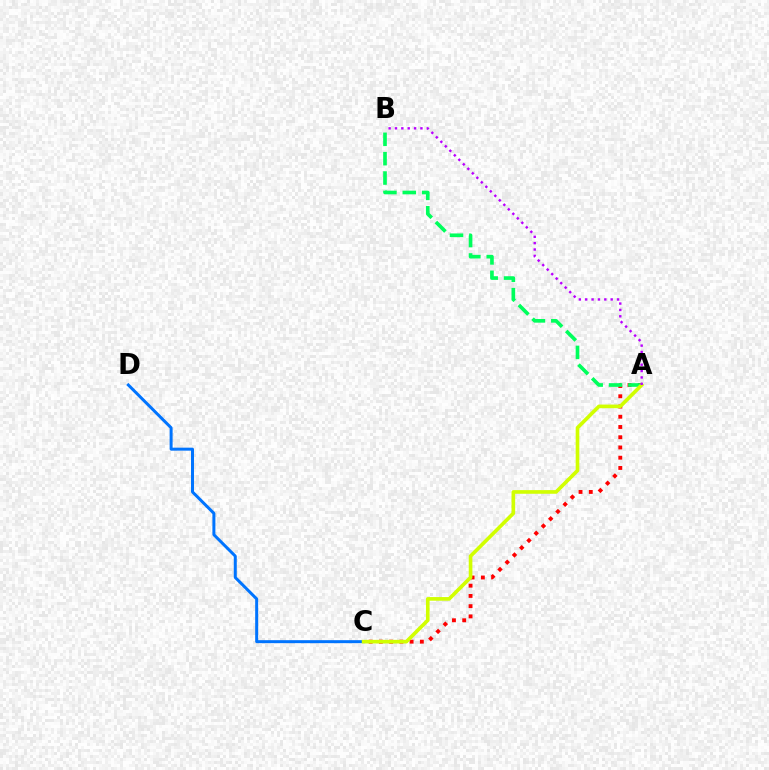{('A', 'C'): [{'color': '#ff0000', 'line_style': 'dotted', 'thickness': 2.78}, {'color': '#d1ff00', 'line_style': 'solid', 'thickness': 2.62}], ('C', 'D'): [{'color': '#0074ff', 'line_style': 'solid', 'thickness': 2.15}], ('A', 'B'): [{'color': '#00ff5c', 'line_style': 'dashed', 'thickness': 2.63}, {'color': '#b900ff', 'line_style': 'dotted', 'thickness': 1.73}]}